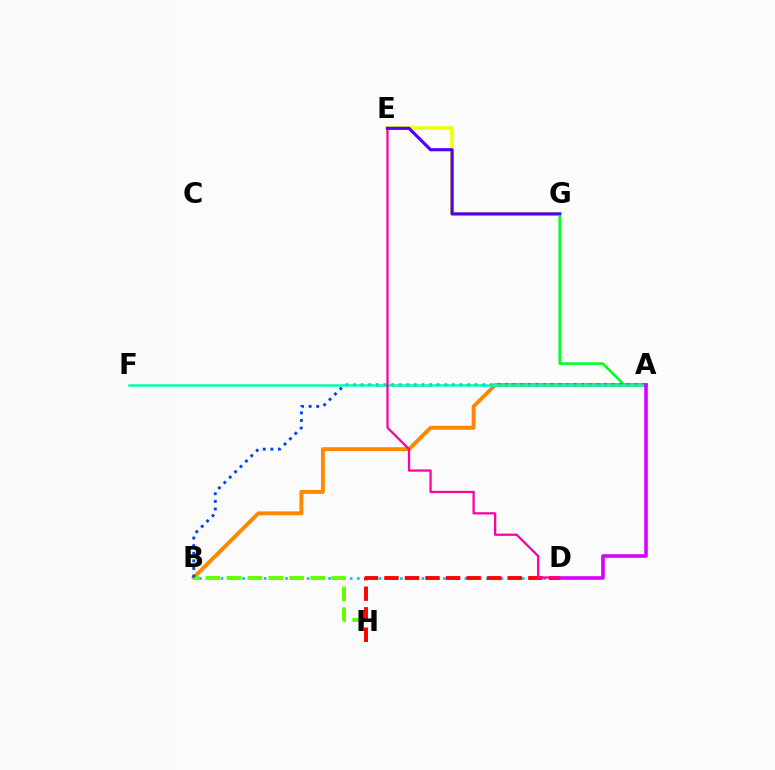{('B', 'D'): [{'color': '#00c7ff', 'line_style': 'dotted', 'thickness': 1.95}], ('A', 'G'): [{'color': '#00ff27', 'line_style': 'solid', 'thickness': 1.86}], ('A', 'B'): [{'color': '#ff8800', 'line_style': 'solid', 'thickness': 2.82}, {'color': '#003fff', 'line_style': 'dotted', 'thickness': 2.07}], ('E', 'G'): [{'color': '#eeff00', 'line_style': 'solid', 'thickness': 2.55}, {'color': '#4f00ff', 'line_style': 'solid', 'thickness': 2.25}], ('B', 'H'): [{'color': '#66ff00', 'line_style': 'dashed', 'thickness': 2.85}], ('D', 'H'): [{'color': '#ff0000', 'line_style': 'dashed', 'thickness': 2.79}], ('A', 'F'): [{'color': '#00ffaf', 'line_style': 'solid', 'thickness': 1.8}], ('A', 'D'): [{'color': '#d600ff', 'line_style': 'solid', 'thickness': 2.57}], ('D', 'E'): [{'color': '#ff00a0', 'line_style': 'solid', 'thickness': 1.64}]}